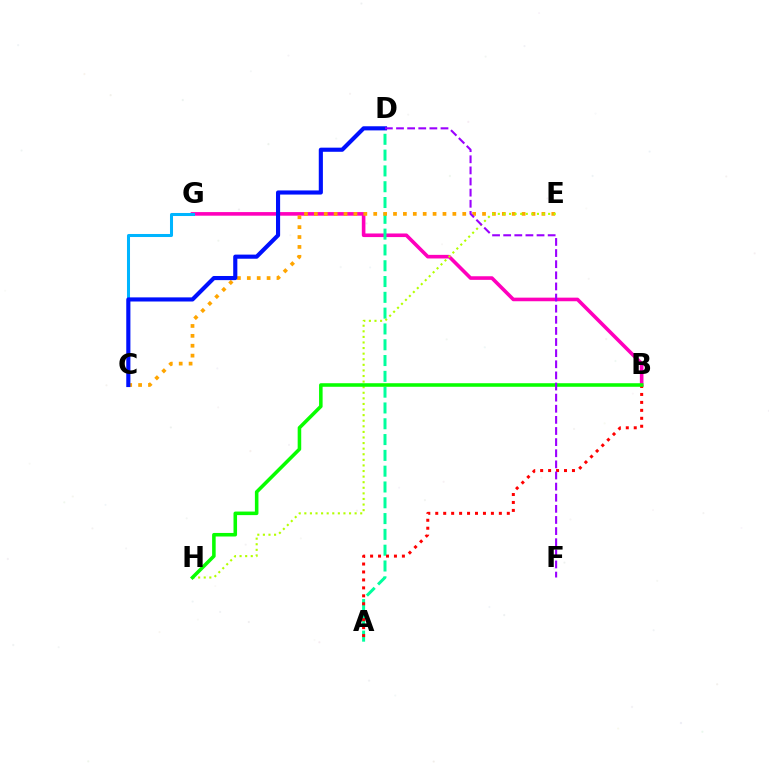{('B', 'G'): [{'color': '#ff00bd', 'line_style': 'solid', 'thickness': 2.59}], ('A', 'D'): [{'color': '#00ff9d', 'line_style': 'dashed', 'thickness': 2.15}], ('A', 'B'): [{'color': '#ff0000', 'line_style': 'dotted', 'thickness': 2.16}], ('C', 'E'): [{'color': '#ffa500', 'line_style': 'dotted', 'thickness': 2.69}], ('C', 'G'): [{'color': '#00b5ff', 'line_style': 'solid', 'thickness': 2.18}], ('E', 'H'): [{'color': '#b3ff00', 'line_style': 'dotted', 'thickness': 1.52}], ('C', 'D'): [{'color': '#0010ff', 'line_style': 'solid', 'thickness': 2.97}], ('B', 'H'): [{'color': '#08ff00', 'line_style': 'solid', 'thickness': 2.56}], ('D', 'F'): [{'color': '#9b00ff', 'line_style': 'dashed', 'thickness': 1.51}]}